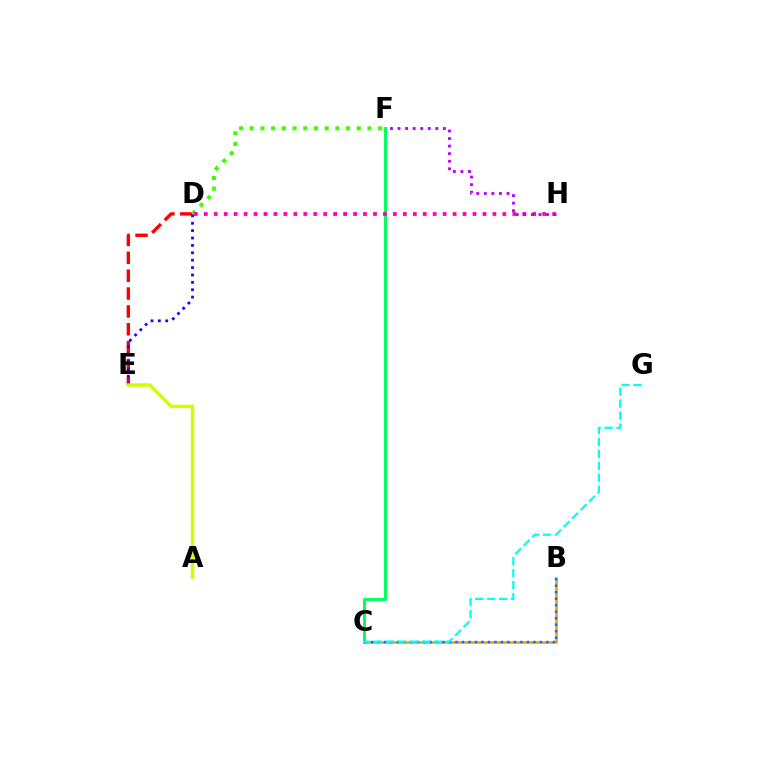{('C', 'F'): [{'color': '#00ff5c', 'line_style': 'solid', 'thickness': 2.12}], ('B', 'C'): [{'color': '#ff9400', 'line_style': 'solid', 'thickness': 1.8}, {'color': '#0074ff', 'line_style': 'dotted', 'thickness': 1.76}], ('D', 'E'): [{'color': '#ff0000', 'line_style': 'dashed', 'thickness': 2.43}, {'color': '#2500ff', 'line_style': 'dotted', 'thickness': 2.01}], ('D', 'F'): [{'color': '#3dff00', 'line_style': 'dotted', 'thickness': 2.91}], ('D', 'H'): [{'color': '#ff00ac', 'line_style': 'dotted', 'thickness': 2.7}], ('F', 'H'): [{'color': '#b900ff', 'line_style': 'dotted', 'thickness': 2.06}], ('C', 'G'): [{'color': '#00fff6', 'line_style': 'dashed', 'thickness': 1.62}], ('A', 'E'): [{'color': '#d1ff00', 'line_style': 'solid', 'thickness': 2.51}]}